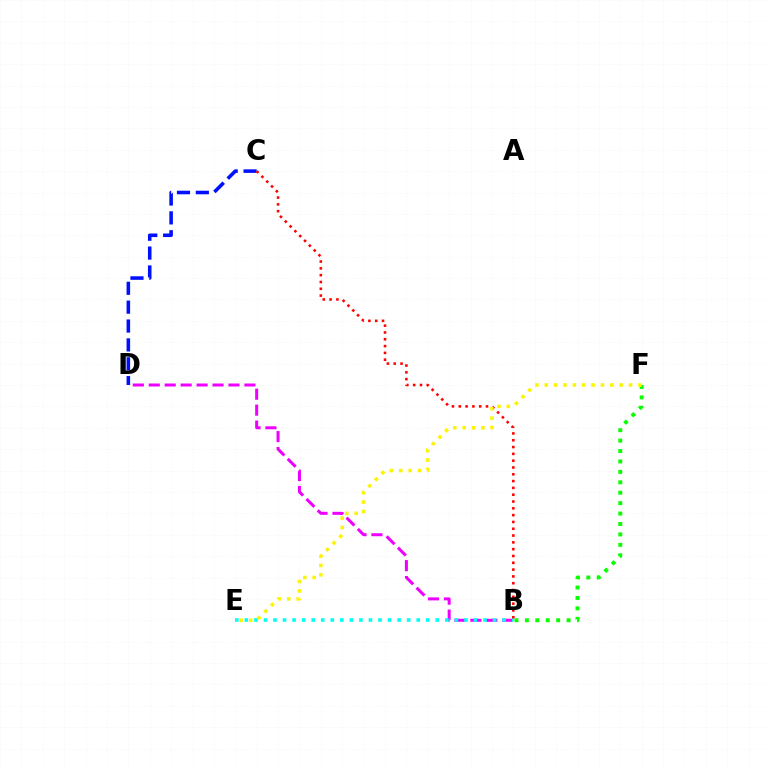{('C', 'D'): [{'color': '#0010ff', 'line_style': 'dashed', 'thickness': 2.56}], ('B', 'D'): [{'color': '#ee00ff', 'line_style': 'dashed', 'thickness': 2.17}], ('B', 'E'): [{'color': '#00fff6', 'line_style': 'dotted', 'thickness': 2.59}], ('B', 'C'): [{'color': '#ff0000', 'line_style': 'dotted', 'thickness': 1.85}], ('B', 'F'): [{'color': '#08ff00', 'line_style': 'dotted', 'thickness': 2.83}], ('E', 'F'): [{'color': '#fcf500', 'line_style': 'dotted', 'thickness': 2.54}]}